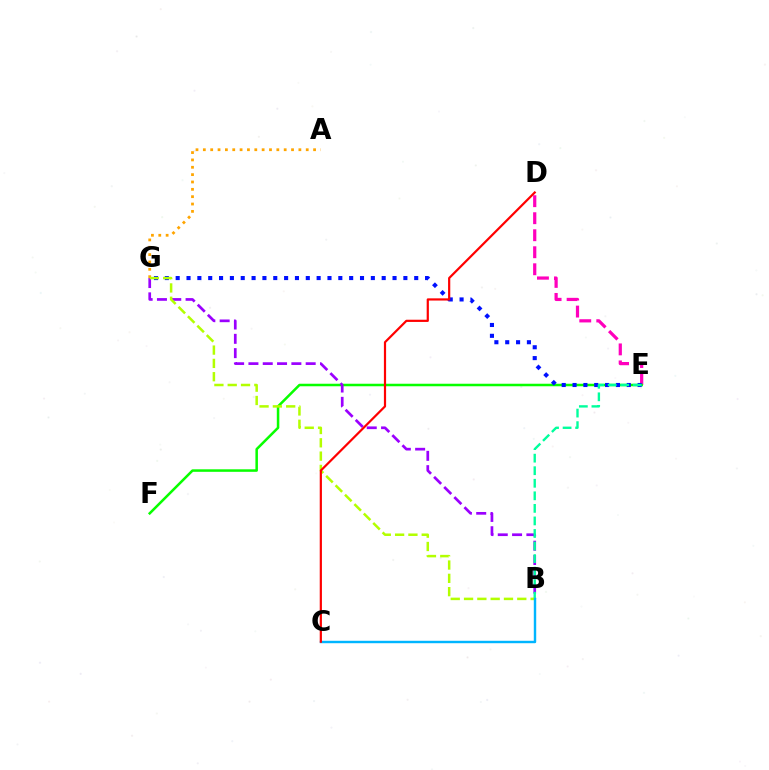{('D', 'E'): [{'color': '#ff00bd', 'line_style': 'dashed', 'thickness': 2.31}], ('E', 'F'): [{'color': '#08ff00', 'line_style': 'solid', 'thickness': 1.82}], ('A', 'G'): [{'color': '#ffa500', 'line_style': 'dotted', 'thickness': 2.0}], ('B', 'G'): [{'color': '#9b00ff', 'line_style': 'dashed', 'thickness': 1.94}, {'color': '#b3ff00', 'line_style': 'dashed', 'thickness': 1.81}], ('E', 'G'): [{'color': '#0010ff', 'line_style': 'dotted', 'thickness': 2.95}], ('B', 'E'): [{'color': '#00ff9d', 'line_style': 'dashed', 'thickness': 1.71}], ('B', 'C'): [{'color': '#00b5ff', 'line_style': 'solid', 'thickness': 1.75}], ('C', 'D'): [{'color': '#ff0000', 'line_style': 'solid', 'thickness': 1.59}]}